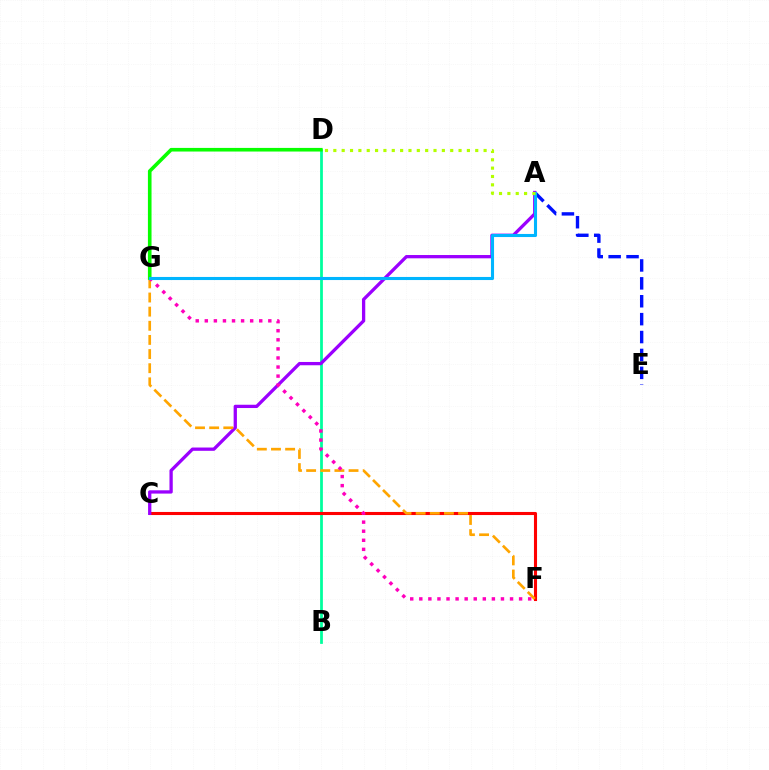{('A', 'E'): [{'color': '#0010ff', 'line_style': 'dashed', 'thickness': 2.43}], ('B', 'D'): [{'color': '#00ff9d', 'line_style': 'solid', 'thickness': 1.99}], ('C', 'F'): [{'color': '#ff0000', 'line_style': 'solid', 'thickness': 2.22}], ('A', 'C'): [{'color': '#9b00ff', 'line_style': 'solid', 'thickness': 2.37}], ('F', 'G'): [{'color': '#ffa500', 'line_style': 'dashed', 'thickness': 1.92}, {'color': '#ff00bd', 'line_style': 'dotted', 'thickness': 2.47}], ('D', 'G'): [{'color': '#08ff00', 'line_style': 'solid', 'thickness': 2.6}], ('A', 'G'): [{'color': '#00b5ff', 'line_style': 'solid', 'thickness': 2.22}], ('A', 'D'): [{'color': '#b3ff00', 'line_style': 'dotted', 'thickness': 2.27}]}